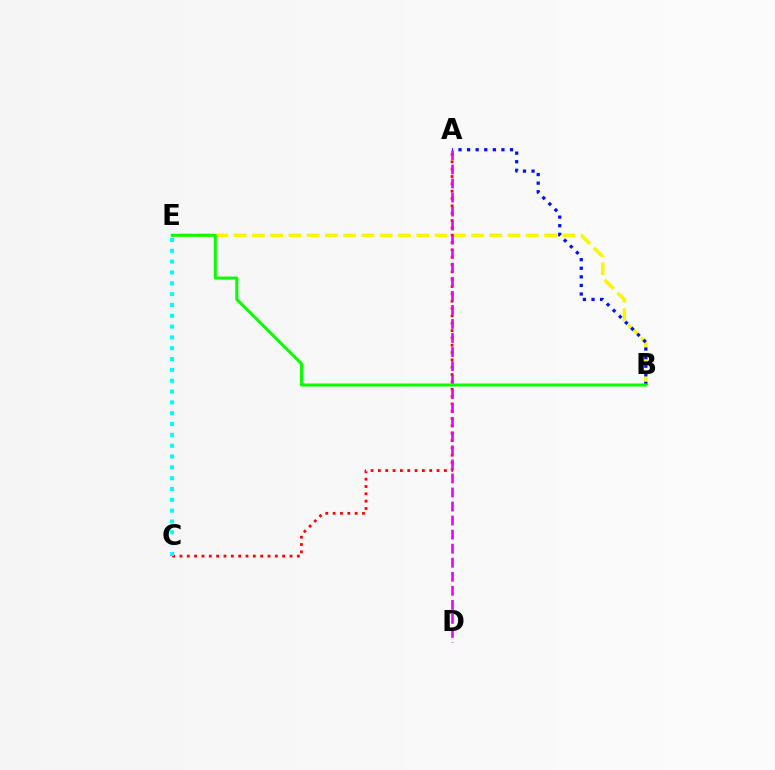{('B', 'E'): [{'color': '#fcf500', 'line_style': 'dashed', 'thickness': 2.48}, {'color': '#08ff00', 'line_style': 'solid', 'thickness': 2.18}], ('A', 'C'): [{'color': '#ff0000', 'line_style': 'dotted', 'thickness': 1.99}], ('C', 'E'): [{'color': '#00fff6', 'line_style': 'dotted', 'thickness': 2.94}], ('A', 'B'): [{'color': '#0010ff', 'line_style': 'dotted', 'thickness': 2.33}], ('A', 'D'): [{'color': '#ee00ff', 'line_style': 'dashed', 'thickness': 1.91}]}